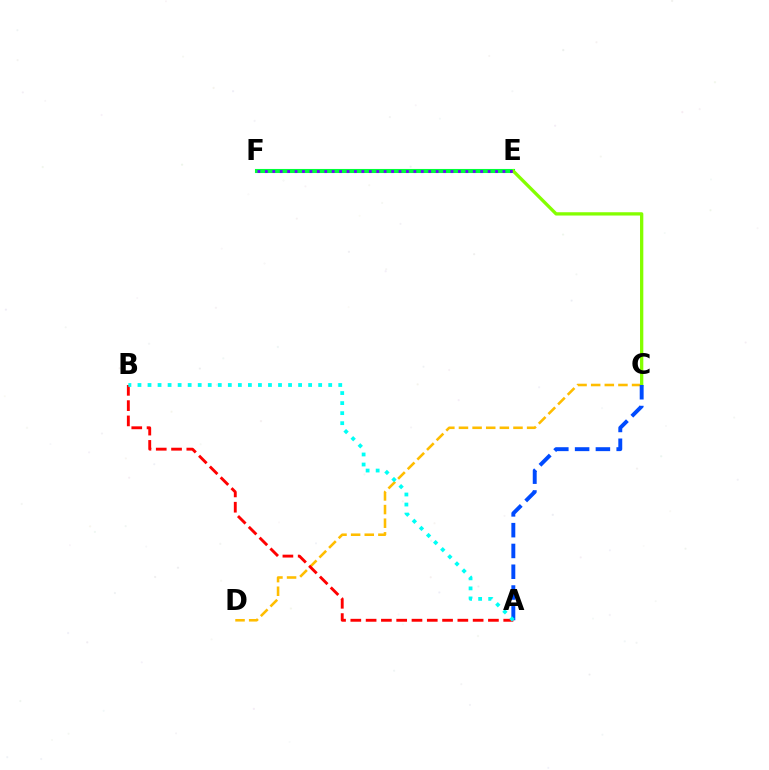{('E', 'F'): [{'color': '#ff00cf', 'line_style': 'solid', 'thickness': 2.1}, {'color': '#00ff39', 'line_style': 'solid', 'thickness': 2.94}, {'color': '#7200ff', 'line_style': 'dotted', 'thickness': 2.02}], ('C', 'D'): [{'color': '#ffbd00', 'line_style': 'dashed', 'thickness': 1.85}], ('C', 'E'): [{'color': '#84ff00', 'line_style': 'solid', 'thickness': 2.38}], ('A', 'C'): [{'color': '#004bff', 'line_style': 'dashed', 'thickness': 2.82}], ('A', 'B'): [{'color': '#ff0000', 'line_style': 'dashed', 'thickness': 2.08}, {'color': '#00fff6', 'line_style': 'dotted', 'thickness': 2.73}]}